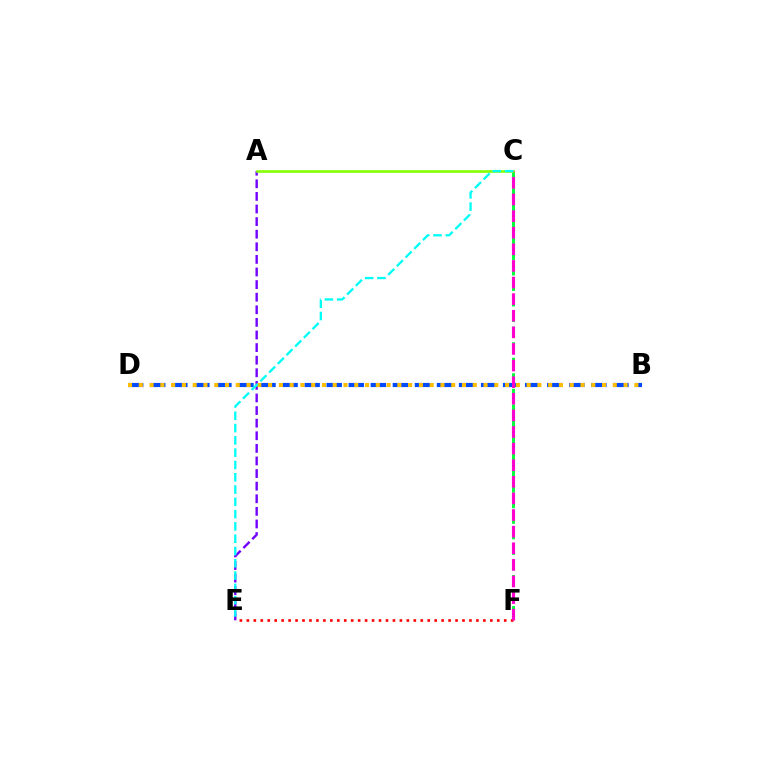{('E', 'F'): [{'color': '#ff0000', 'line_style': 'dotted', 'thickness': 1.89}], ('B', 'D'): [{'color': '#004bff', 'line_style': 'dashed', 'thickness': 3.0}, {'color': '#ffbd00', 'line_style': 'dotted', 'thickness': 2.93}], ('A', 'E'): [{'color': '#7200ff', 'line_style': 'dashed', 'thickness': 1.71}], ('C', 'F'): [{'color': '#00ff39', 'line_style': 'dashed', 'thickness': 2.11}, {'color': '#ff00cf', 'line_style': 'dashed', 'thickness': 2.26}], ('A', 'C'): [{'color': '#84ff00', 'line_style': 'solid', 'thickness': 1.87}], ('C', 'E'): [{'color': '#00fff6', 'line_style': 'dashed', 'thickness': 1.67}]}